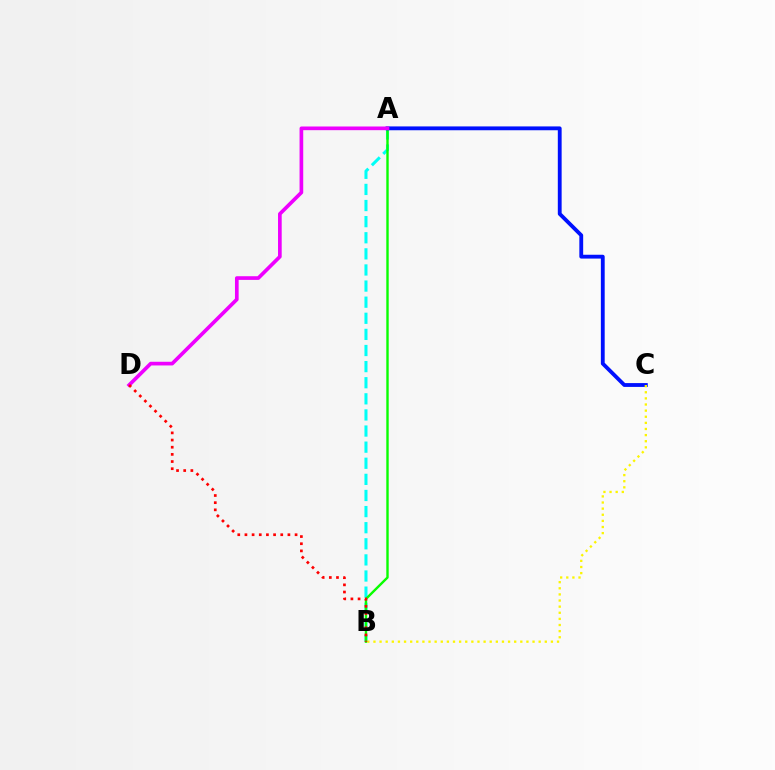{('A', 'B'): [{'color': '#00fff6', 'line_style': 'dashed', 'thickness': 2.19}, {'color': '#08ff00', 'line_style': 'solid', 'thickness': 1.73}], ('A', 'C'): [{'color': '#0010ff', 'line_style': 'solid', 'thickness': 2.76}], ('A', 'D'): [{'color': '#ee00ff', 'line_style': 'solid', 'thickness': 2.65}], ('B', 'C'): [{'color': '#fcf500', 'line_style': 'dotted', 'thickness': 1.66}], ('B', 'D'): [{'color': '#ff0000', 'line_style': 'dotted', 'thickness': 1.95}]}